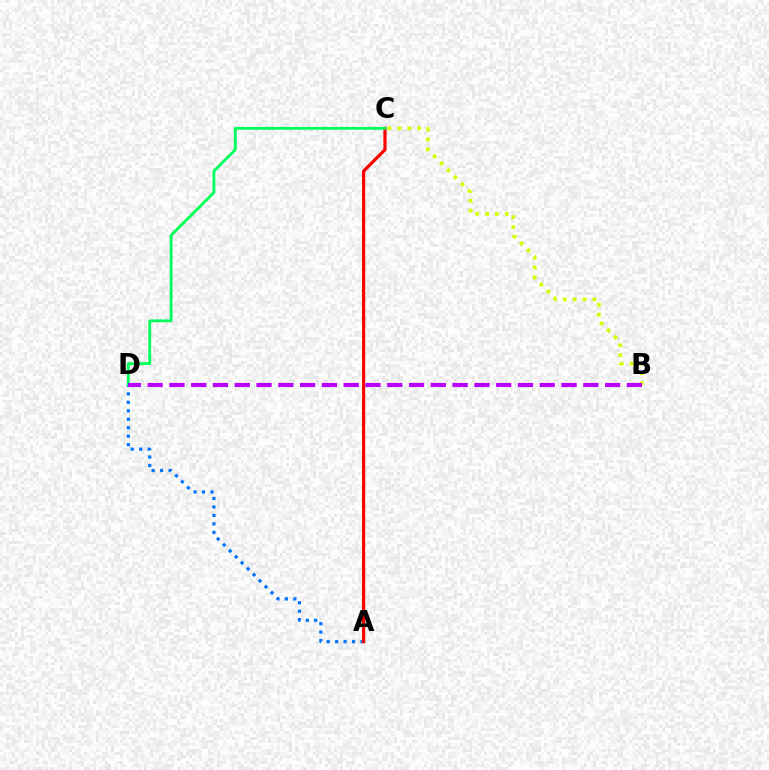{('B', 'C'): [{'color': '#d1ff00', 'line_style': 'dotted', 'thickness': 2.68}], ('A', 'D'): [{'color': '#0074ff', 'line_style': 'dotted', 'thickness': 2.3}], ('A', 'C'): [{'color': '#ff0000', 'line_style': 'solid', 'thickness': 2.3}], ('C', 'D'): [{'color': '#00ff5c', 'line_style': 'solid', 'thickness': 2.04}], ('B', 'D'): [{'color': '#b900ff', 'line_style': 'dashed', 'thickness': 2.96}]}